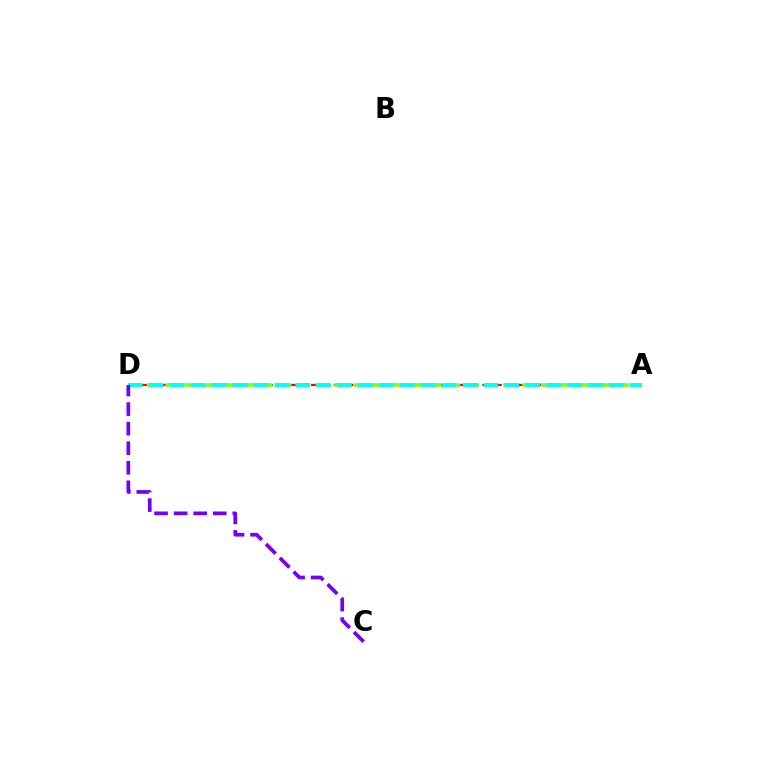{('A', 'D'): [{'color': '#ff0000', 'line_style': 'dashed', 'thickness': 1.55}, {'color': '#84ff00', 'line_style': 'dashed', 'thickness': 2.55}, {'color': '#00fff6', 'line_style': 'dashed', 'thickness': 2.84}], ('C', 'D'): [{'color': '#7200ff', 'line_style': 'dashed', 'thickness': 2.66}]}